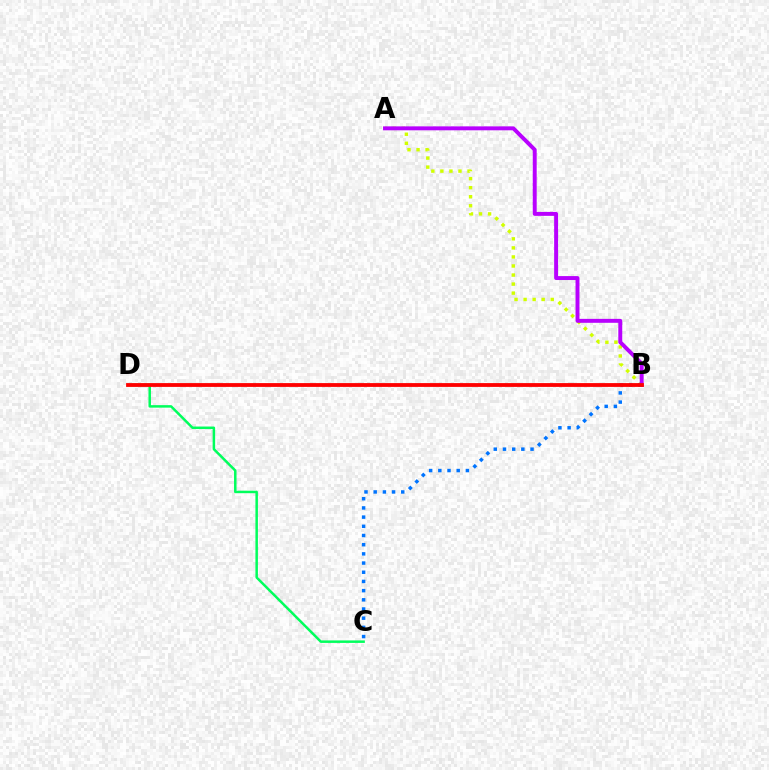{('A', 'B'): [{'color': '#d1ff00', 'line_style': 'dotted', 'thickness': 2.46}, {'color': '#b900ff', 'line_style': 'solid', 'thickness': 2.83}], ('B', 'C'): [{'color': '#0074ff', 'line_style': 'dotted', 'thickness': 2.5}], ('C', 'D'): [{'color': '#00ff5c', 'line_style': 'solid', 'thickness': 1.8}], ('B', 'D'): [{'color': '#ff0000', 'line_style': 'solid', 'thickness': 2.74}]}